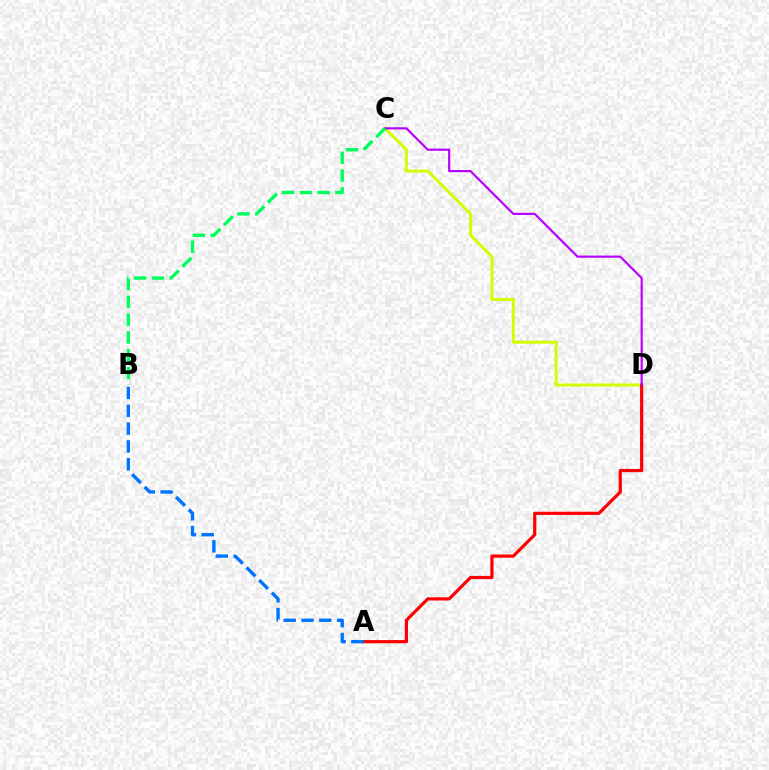{('C', 'D'): [{'color': '#d1ff00', 'line_style': 'solid', 'thickness': 2.14}, {'color': '#b900ff', 'line_style': 'solid', 'thickness': 1.56}], ('A', 'D'): [{'color': '#ff0000', 'line_style': 'solid', 'thickness': 2.3}], ('B', 'C'): [{'color': '#00ff5c', 'line_style': 'dashed', 'thickness': 2.42}], ('A', 'B'): [{'color': '#0074ff', 'line_style': 'dashed', 'thickness': 2.42}]}